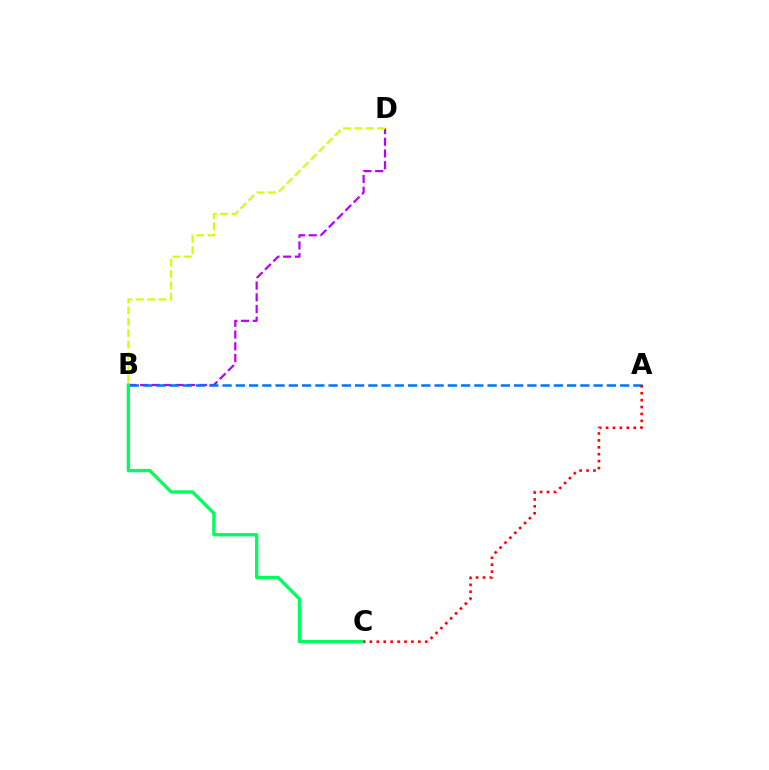{('B', 'D'): [{'color': '#b900ff', 'line_style': 'dashed', 'thickness': 1.59}, {'color': '#d1ff00', 'line_style': 'dashed', 'thickness': 1.54}], ('A', 'B'): [{'color': '#0074ff', 'line_style': 'dashed', 'thickness': 1.8}], ('B', 'C'): [{'color': '#00ff5c', 'line_style': 'solid', 'thickness': 2.38}], ('A', 'C'): [{'color': '#ff0000', 'line_style': 'dotted', 'thickness': 1.88}]}